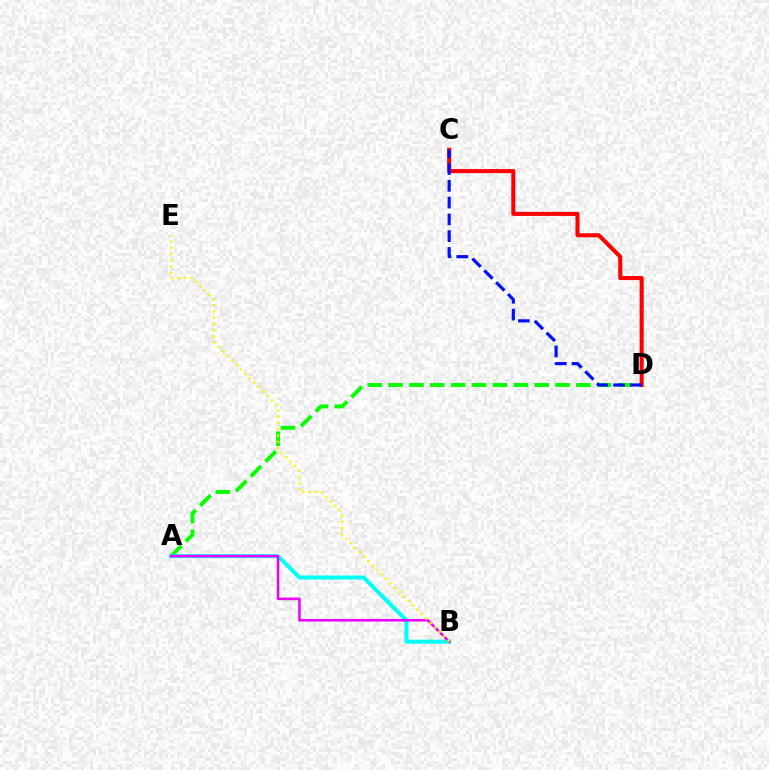{('A', 'D'): [{'color': '#08ff00', 'line_style': 'dashed', 'thickness': 2.84}], ('C', 'D'): [{'color': '#ff0000', 'line_style': 'solid', 'thickness': 2.92}, {'color': '#0010ff', 'line_style': 'dashed', 'thickness': 2.28}], ('A', 'B'): [{'color': '#00fff6', 'line_style': 'solid', 'thickness': 2.87}, {'color': '#ee00ff', 'line_style': 'solid', 'thickness': 1.82}], ('B', 'E'): [{'color': '#fcf500', 'line_style': 'dotted', 'thickness': 1.7}]}